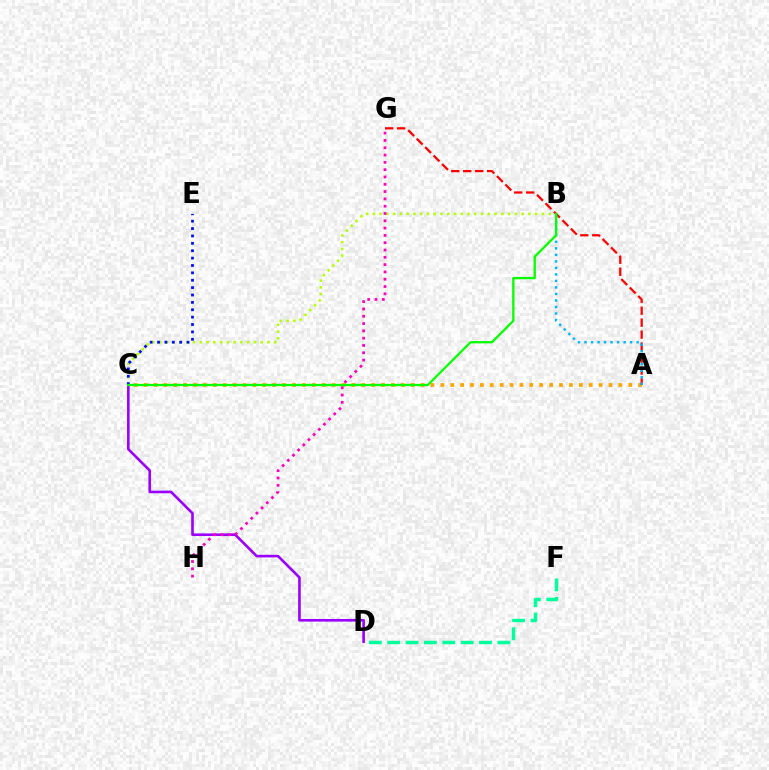{('C', 'D'): [{'color': '#9b00ff', 'line_style': 'solid', 'thickness': 1.89}], ('B', 'C'): [{'color': '#b3ff00', 'line_style': 'dotted', 'thickness': 1.84}, {'color': '#08ff00', 'line_style': 'solid', 'thickness': 1.66}], ('A', 'C'): [{'color': '#ffa500', 'line_style': 'dotted', 'thickness': 2.69}], ('A', 'G'): [{'color': '#ff0000', 'line_style': 'dashed', 'thickness': 1.63}], ('C', 'E'): [{'color': '#0010ff', 'line_style': 'dotted', 'thickness': 2.01}], ('A', 'B'): [{'color': '#00b5ff', 'line_style': 'dotted', 'thickness': 1.77}], ('G', 'H'): [{'color': '#ff00bd', 'line_style': 'dotted', 'thickness': 1.98}], ('D', 'F'): [{'color': '#00ff9d', 'line_style': 'dashed', 'thickness': 2.5}]}